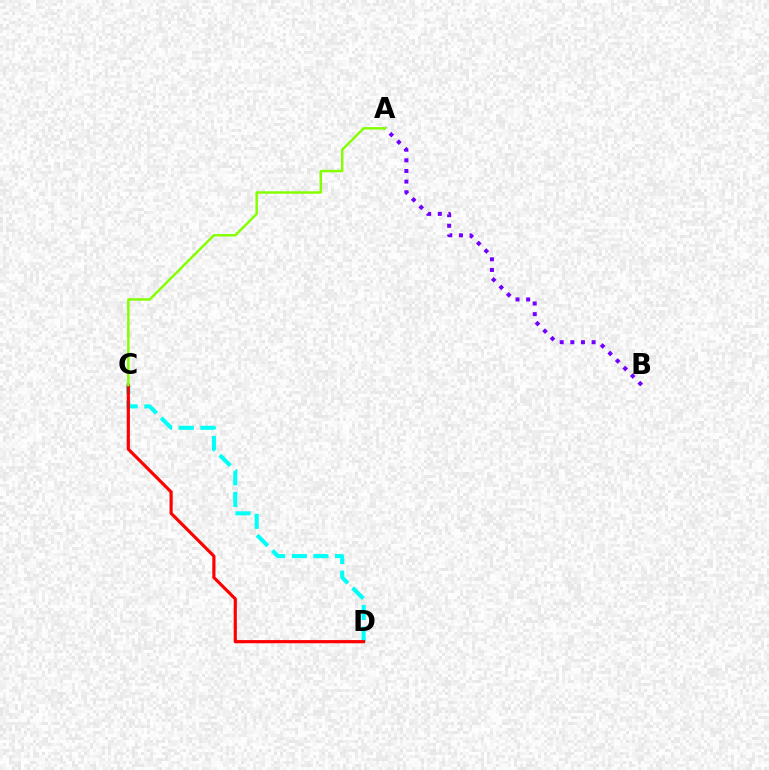{('C', 'D'): [{'color': '#00fff6', 'line_style': 'dashed', 'thickness': 2.94}, {'color': '#ff0000', 'line_style': 'solid', 'thickness': 2.28}], ('A', 'B'): [{'color': '#7200ff', 'line_style': 'dotted', 'thickness': 2.89}], ('A', 'C'): [{'color': '#84ff00', 'line_style': 'solid', 'thickness': 1.77}]}